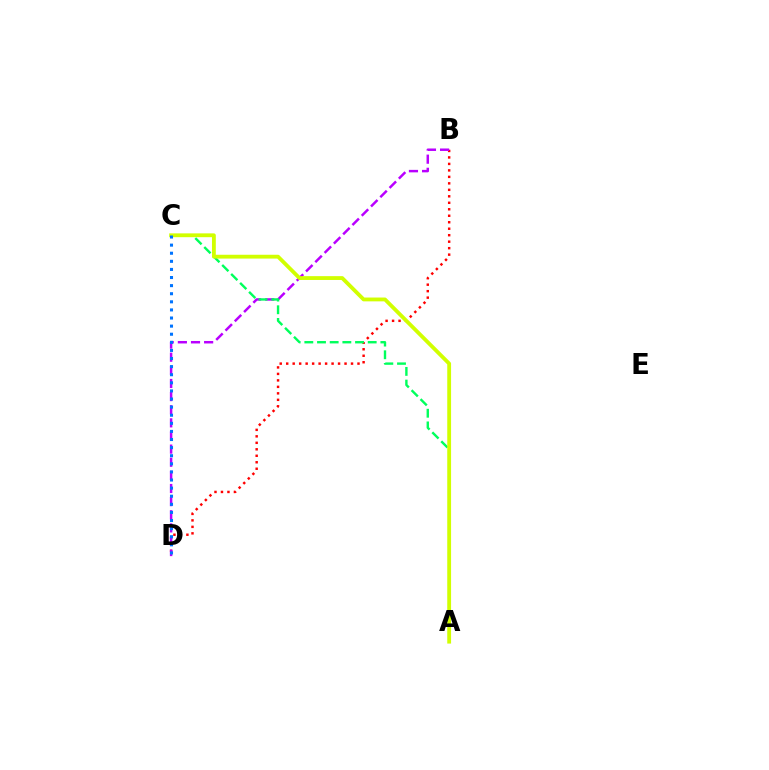{('B', 'D'): [{'color': '#ff0000', 'line_style': 'dotted', 'thickness': 1.76}, {'color': '#b900ff', 'line_style': 'dashed', 'thickness': 1.78}], ('A', 'C'): [{'color': '#00ff5c', 'line_style': 'dashed', 'thickness': 1.72}, {'color': '#d1ff00', 'line_style': 'solid', 'thickness': 2.75}], ('C', 'D'): [{'color': '#0074ff', 'line_style': 'dotted', 'thickness': 2.2}]}